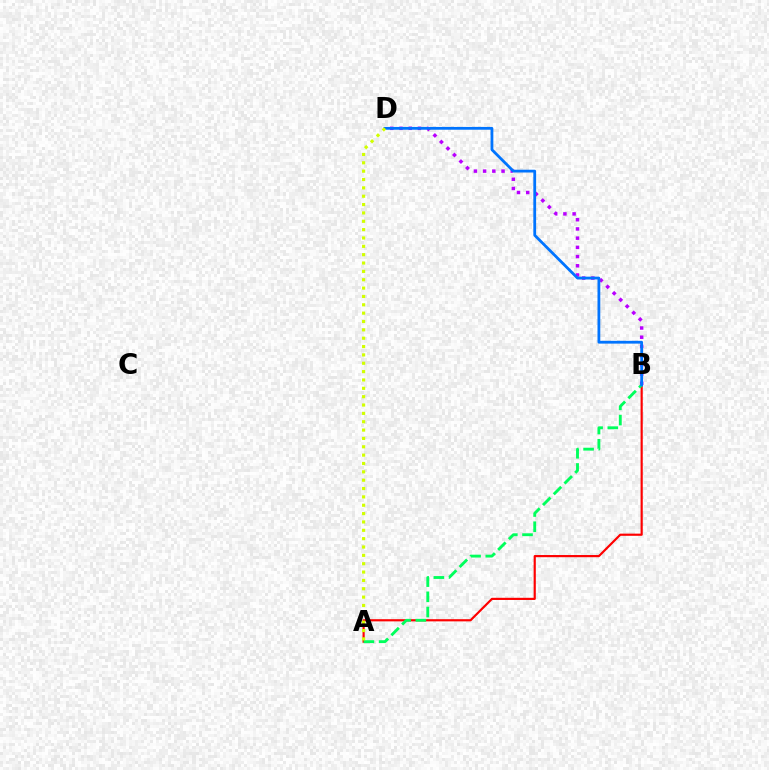{('A', 'B'): [{'color': '#ff0000', 'line_style': 'solid', 'thickness': 1.57}, {'color': '#00ff5c', 'line_style': 'dashed', 'thickness': 2.06}], ('B', 'D'): [{'color': '#b900ff', 'line_style': 'dotted', 'thickness': 2.5}, {'color': '#0074ff', 'line_style': 'solid', 'thickness': 2.01}], ('A', 'D'): [{'color': '#d1ff00', 'line_style': 'dotted', 'thickness': 2.27}]}